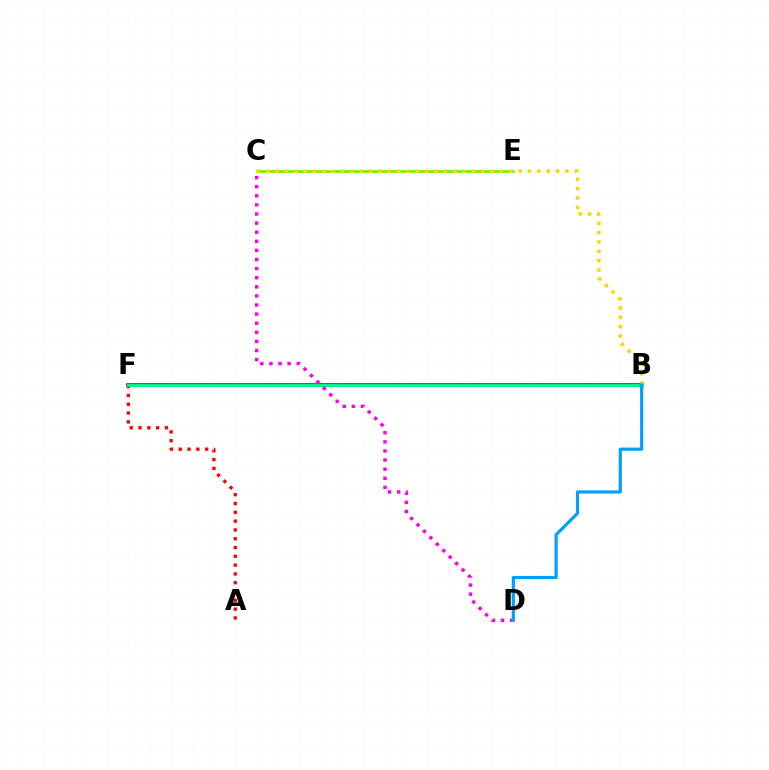{('C', 'E'): [{'color': '#4fff00', 'line_style': 'solid', 'thickness': 1.86}], ('B', 'F'): [{'color': '#3700ff', 'line_style': 'solid', 'thickness': 2.52}, {'color': '#00ff86', 'line_style': 'solid', 'thickness': 2.07}], ('A', 'F'): [{'color': '#ff0000', 'line_style': 'dotted', 'thickness': 2.39}], ('B', 'C'): [{'color': '#ffd500', 'line_style': 'dotted', 'thickness': 2.54}], ('C', 'D'): [{'color': '#ff00ed', 'line_style': 'dotted', 'thickness': 2.47}], ('B', 'D'): [{'color': '#009eff', 'line_style': 'solid', 'thickness': 2.27}]}